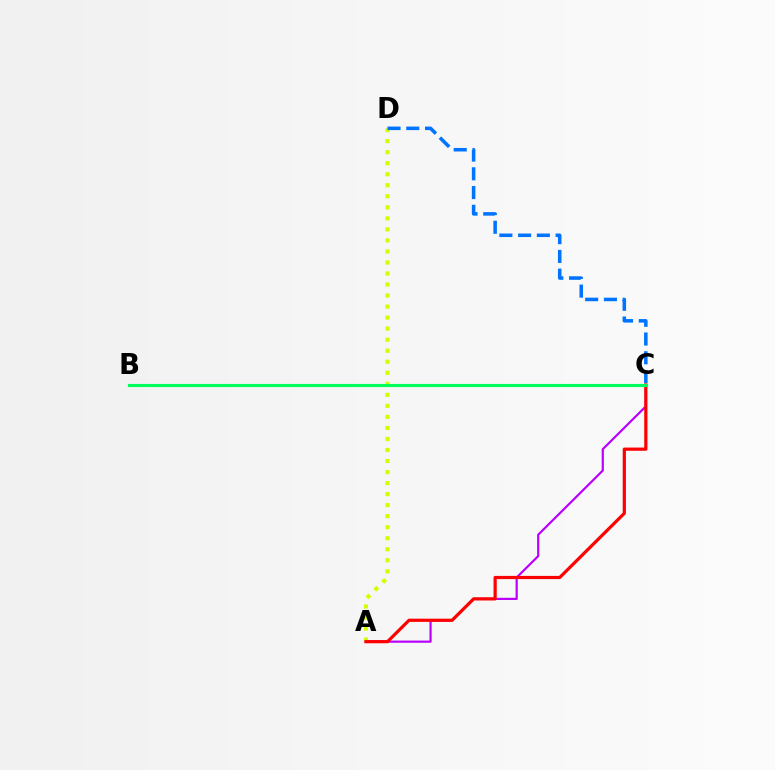{('A', 'C'): [{'color': '#b900ff', 'line_style': 'solid', 'thickness': 1.58}, {'color': '#ff0000', 'line_style': 'solid', 'thickness': 2.3}], ('A', 'D'): [{'color': '#d1ff00', 'line_style': 'dotted', 'thickness': 3.0}], ('C', 'D'): [{'color': '#0074ff', 'line_style': 'dashed', 'thickness': 2.55}], ('B', 'C'): [{'color': '#00ff5c', 'line_style': 'solid', 'thickness': 2.26}]}